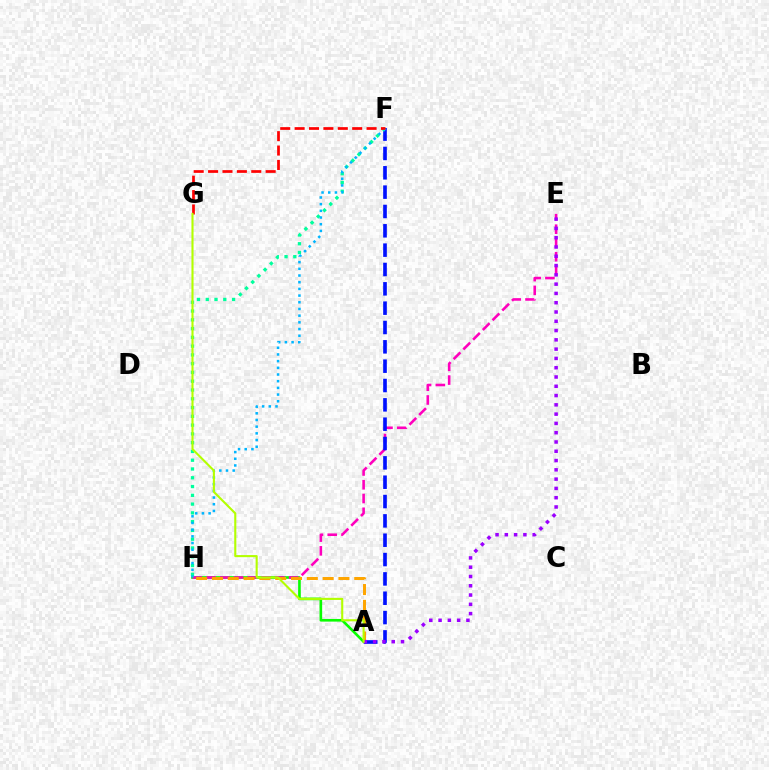{('A', 'H'): [{'color': '#08ff00', 'line_style': 'solid', 'thickness': 1.91}, {'color': '#ffa500', 'line_style': 'dashed', 'thickness': 2.15}], ('E', 'H'): [{'color': '#ff00bd', 'line_style': 'dashed', 'thickness': 1.87}], ('A', 'F'): [{'color': '#0010ff', 'line_style': 'dashed', 'thickness': 2.63}], ('F', 'H'): [{'color': '#00ff9d', 'line_style': 'dotted', 'thickness': 2.38}, {'color': '#00b5ff', 'line_style': 'dotted', 'thickness': 1.82}], ('A', 'E'): [{'color': '#9b00ff', 'line_style': 'dotted', 'thickness': 2.52}], ('F', 'G'): [{'color': '#ff0000', 'line_style': 'dashed', 'thickness': 1.96}], ('A', 'G'): [{'color': '#b3ff00', 'line_style': 'solid', 'thickness': 1.51}]}